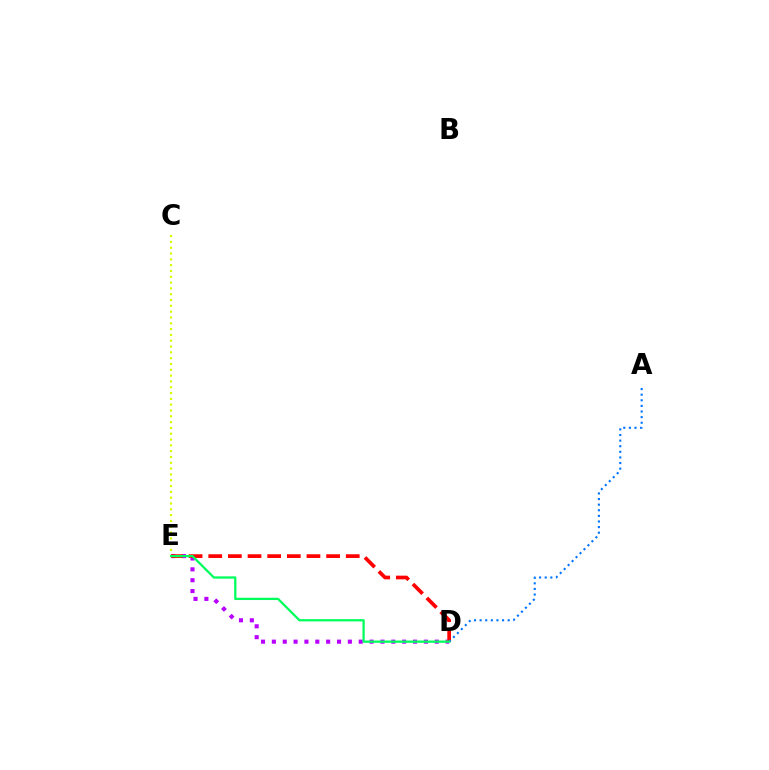{('C', 'E'): [{'color': '#d1ff00', 'line_style': 'dotted', 'thickness': 1.58}], ('D', 'E'): [{'color': '#b900ff', 'line_style': 'dotted', 'thickness': 2.95}, {'color': '#ff0000', 'line_style': 'dashed', 'thickness': 2.67}, {'color': '#00ff5c', 'line_style': 'solid', 'thickness': 1.64}], ('A', 'D'): [{'color': '#0074ff', 'line_style': 'dotted', 'thickness': 1.52}]}